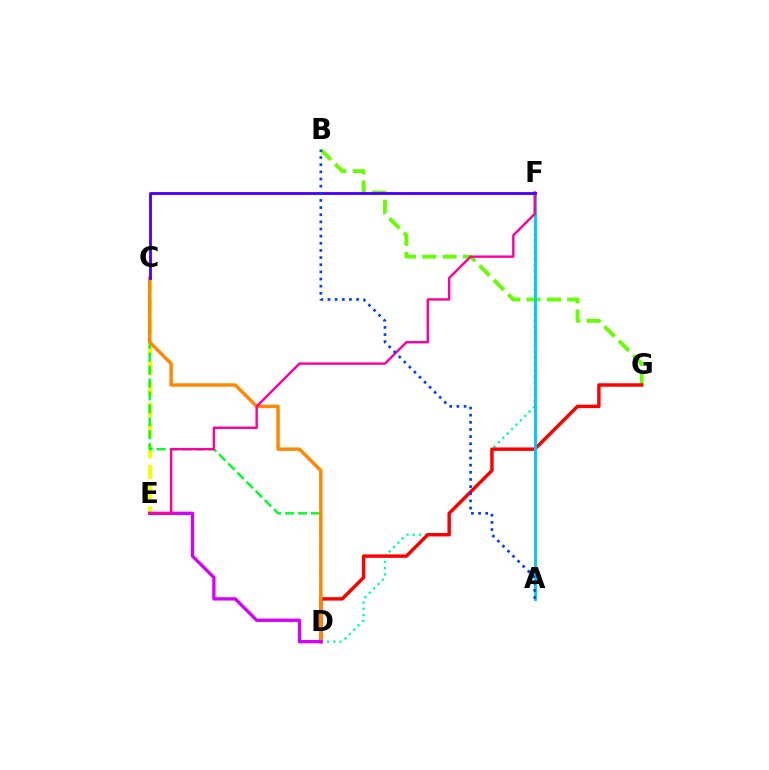{('C', 'E'): [{'color': '#eeff00', 'line_style': 'dashed', 'thickness': 2.82}], ('D', 'F'): [{'color': '#00ffaf', 'line_style': 'dotted', 'thickness': 1.68}], ('B', 'G'): [{'color': '#66ff00', 'line_style': 'dashed', 'thickness': 2.76}], ('C', 'D'): [{'color': '#00ff27', 'line_style': 'dashed', 'thickness': 1.76}, {'color': '#ff8800', 'line_style': 'solid', 'thickness': 2.47}], ('D', 'G'): [{'color': '#ff0000', 'line_style': 'solid', 'thickness': 2.48}], ('D', 'E'): [{'color': '#d600ff', 'line_style': 'solid', 'thickness': 2.39}], ('A', 'F'): [{'color': '#00c7ff', 'line_style': 'solid', 'thickness': 2.08}], ('E', 'F'): [{'color': '#ff00a0', 'line_style': 'solid', 'thickness': 1.74}], ('C', 'F'): [{'color': '#4f00ff', 'line_style': 'solid', 'thickness': 2.06}], ('A', 'B'): [{'color': '#003fff', 'line_style': 'dotted', 'thickness': 1.94}]}